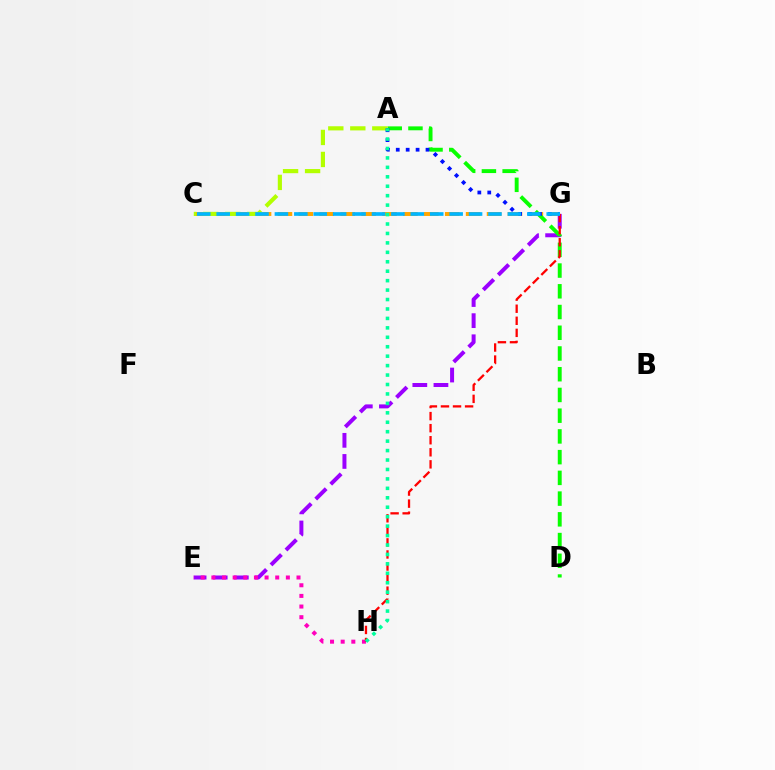{('E', 'G'): [{'color': '#9b00ff', 'line_style': 'dashed', 'thickness': 2.87}], ('C', 'G'): [{'color': '#ffa500', 'line_style': 'dashed', 'thickness': 2.84}, {'color': '#00b5ff', 'line_style': 'dashed', 'thickness': 2.64}], ('A', 'D'): [{'color': '#08ff00', 'line_style': 'dashed', 'thickness': 2.82}], ('E', 'H'): [{'color': '#ff00bd', 'line_style': 'dotted', 'thickness': 2.89}], ('G', 'H'): [{'color': '#ff0000', 'line_style': 'dashed', 'thickness': 1.64}], ('A', 'C'): [{'color': '#b3ff00', 'line_style': 'dashed', 'thickness': 2.99}], ('A', 'G'): [{'color': '#0010ff', 'line_style': 'dotted', 'thickness': 2.7}], ('A', 'H'): [{'color': '#00ff9d', 'line_style': 'dotted', 'thickness': 2.57}]}